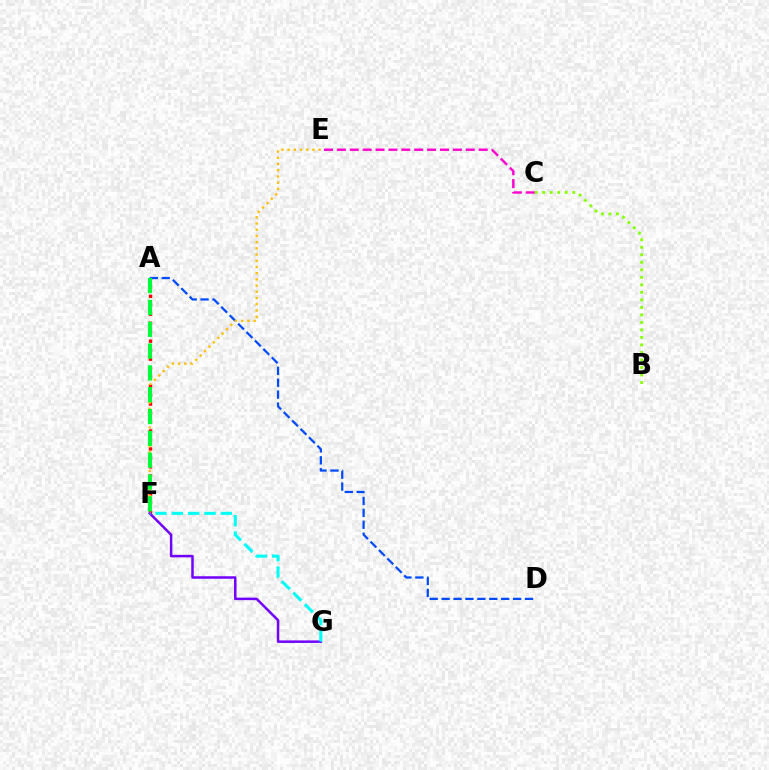{('B', 'C'): [{'color': '#84ff00', 'line_style': 'dotted', 'thickness': 2.04}], ('A', 'F'): [{'color': '#ff0000', 'line_style': 'dotted', 'thickness': 2.44}, {'color': '#00ff39', 'line_style': 'dashed', 'thickness': 2.96}], ('A', 'D'): [{'color': '#004bff', 'line_style': 'dashed', 'thickness': 1.62}], ('E', 'F'): [{'color': '#ffbd00', 'line_style': 'dotted', 'thickness': 1.69}], ('F', 'G'): [{'color': '#7200ff', 'line_style': 'solid', 'thickness': 1.8}, {'color': '#00fff6', 'line_style': 'dashed', 'thickness': 2.22}], ('C', 'E'): [{'color': '#ff00cf', 'line_style': 'dashed', 'thickness': 1.75}]}